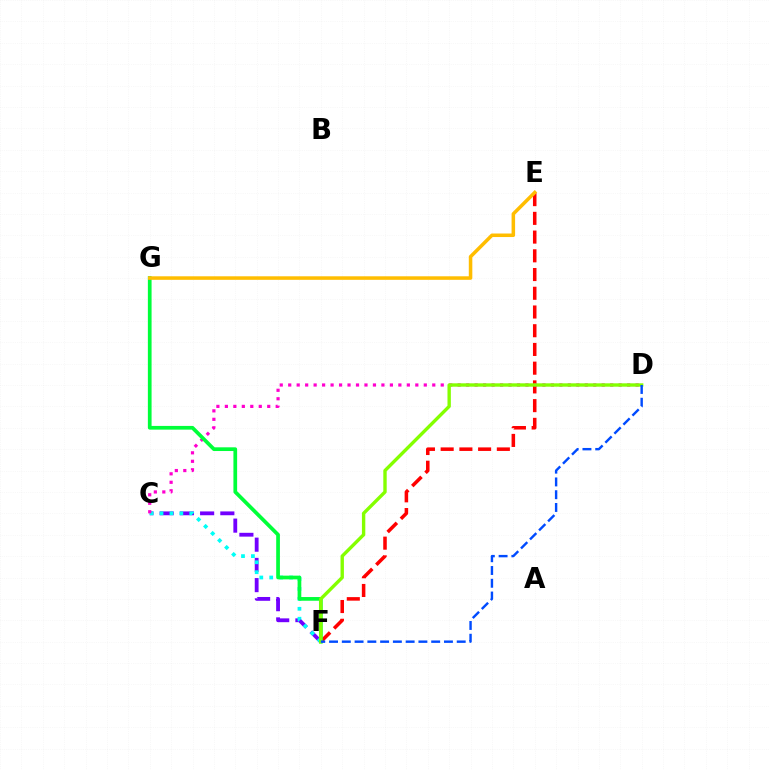{('E', 'F'): [{'color': '#ff0000', 'line_style': 'dashed', 'thickness': 2.54}], ('C', 'F'): [{'color': '#7200ff', 'line_style': 'dashed', 'thickness': 2.75}, {'color': '#00fff6', 'line_style': 'dotted', 'thickness': 2.7}], ('C', 'D'): [{'color': '#ff00cf', 'line_style': 'dotted', 'thickness': 2.3}], ('F', 'G'): [{'color': '#00ff39', 'line_style': 'solid', 'thickness': 2.67}], ('E', 'G'): [{'color': '#ffbd00', 'line_style': 'solid', 'thickness': 2.54}], ('D', 'F'): [{'color': '#84ff00', 'line_style': 'solid', 'thickness': 2.43}, {'color': '#004bff', 'line_style': 'dashed', 'thickness': 1.73}]}